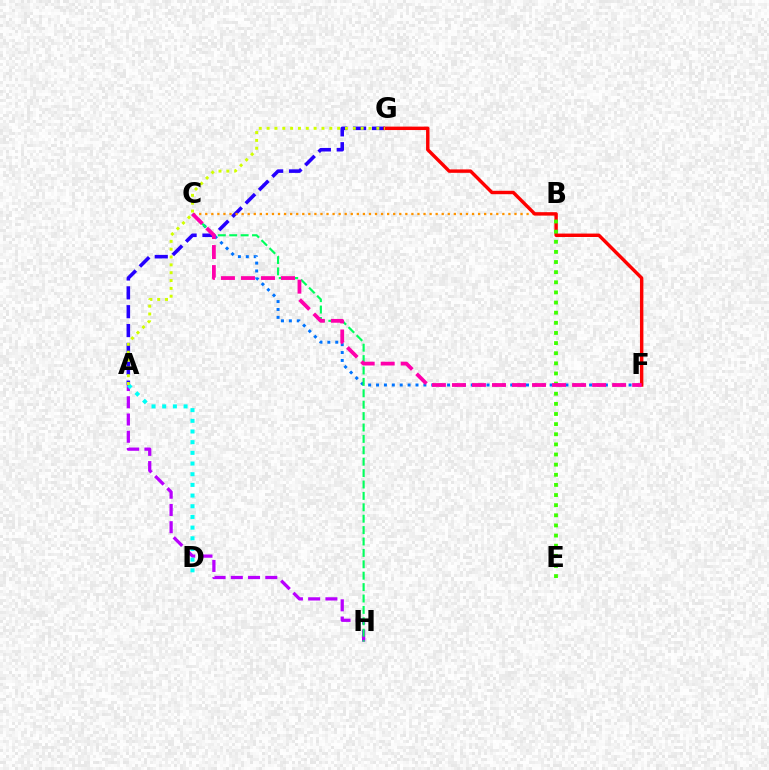{('A', 'G'): [{'color': '#2500ff', 'line_style': 'dashed', 'thickness': 2.56}, {'color': '#d1ff00', 'line_style': 'dotted', 'thickness': 2.13}], ('B', 'C'): [{'color': '#ff9400', 'line_style': 'dotted', 'thickness': 1.65}], ('C', 'F'): [{'color': '#0074ff', 'line_style': 'dotted', 'thickness': 2.14}, {'color': '#ff00ac', 'line_style': 'dashed', 'thickness': 2.72}], ('A', 'H'): [{'color': '#b900ff', 'line_style': 'dashed', 'thickness': 2.34}], ('F', 'G'): [{'color': '#ff0000', 'line_style': 'solid', 'thickness': 2.46}], ('A', 'D'): [{'color': '#00fff6', 'line_style': 'dotted', 'thickness': 2.9}], ('B', 'E'): [{'color': '#3dff00', 'line_style': 'dotted', 'thickness': 2.75}], ('C', 'H'): [{'color': '#00ff5c', 'line_style': 'dashed', 'thickness': 1.55}]}